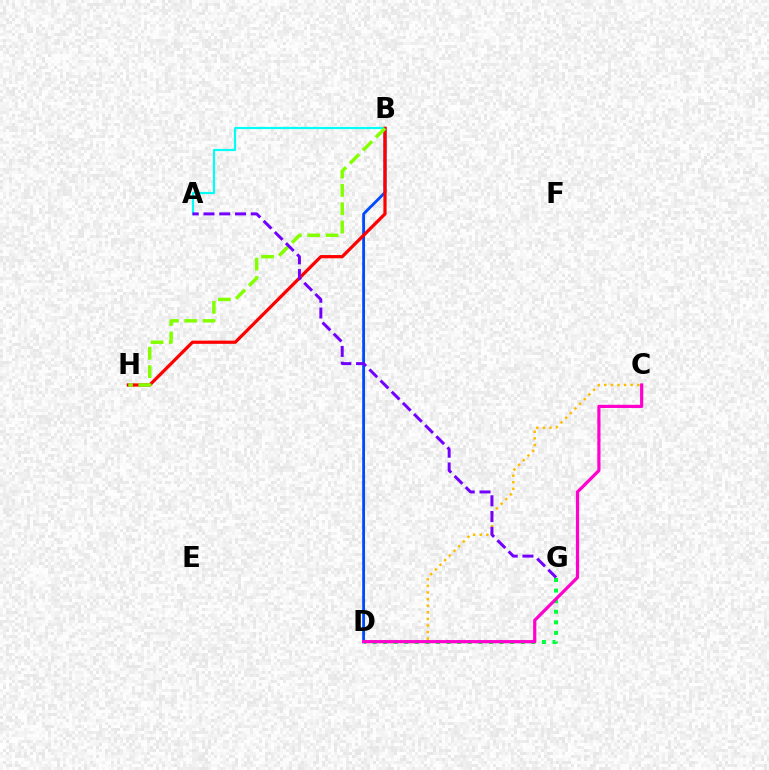{('C', 'D'): [{'color': '#ffbd00', 'line_style': 'dotted', 'thickness': 1.79}, {'color': '#ff00cf', 'line_style': 'solid', 'thickness': 2.3}], ('B', 'D'): [{'color': '#004bff', 'line_style': 'solid', 'thickness': 2.04}], ('A', 'B'): [{'color': '#00fff6', 'line_style': 'solid', 'thickness': 1.56}], ('D', 'G'): [{'color': '#00ff39', 'line_style': 'dotted', 'thickness': 2.88}], ('B', 'H'): [{'color': '#ff0000', 'line_style': 'solid', 'thickness': 2.32}, {'color': '#84ff00', 'line_style': 'dashed', 'thickness': 2.49}], ('A', 'G'): [{'color': '#7200ff', 'line_style': 'dashed', 'thickness': 2.14}]}